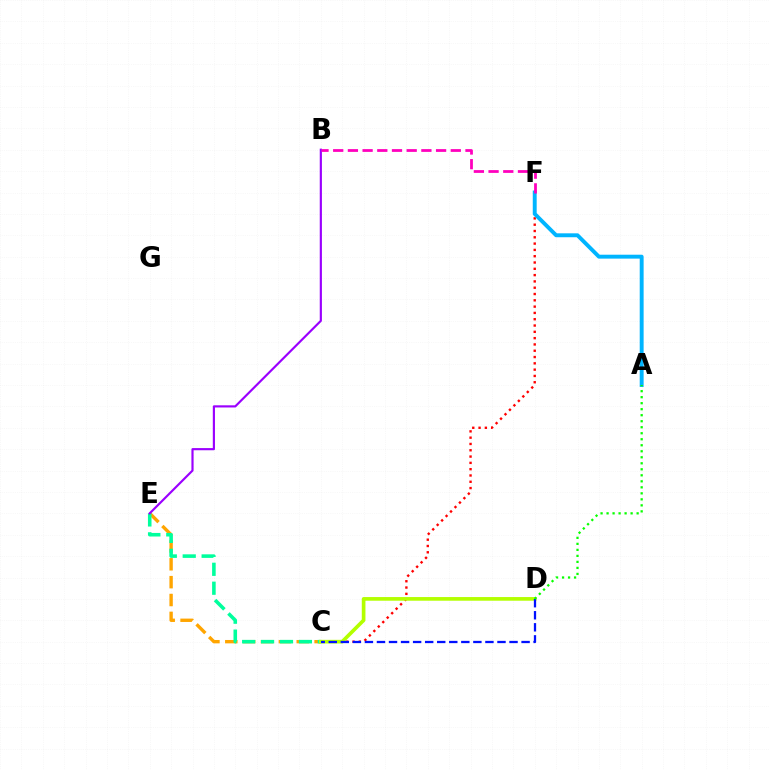{('C', 'E'): [{'color': '#ffa500', 'line_style': 'dashed', 'thickness': 2.43}, {'color': '#00ff9d', 'line_style': 'dashed', 'thickness': 2.57}], ('C', 'F'): [{'color': '#ff0000', 'line_style': 'dotted', 'thickness': 1.71}], ('C', 'D'): [{'color': '#b3ff00', 'line_style': 'solid', 'thickness': 2.64}, {'color': '#0010ff', 'line_style': 'dashed', 'thickness': 1.64}], ('B', 'E'): [{'color': '#9b00ff', 'line_style': 'solid', 'thickness': 1.56}], ('A', 'F'): [{'color': '#00b5ff', 'line_style': 'solid', 'thickness': 2.82}], ('A', 'D'): [{'color': '#08ff00', 'line_style': 'dotted', 'thickness': 1.63}], ('B', 'F'): [{'color': '#ff00bd', 'line_style': 'dashed', 'thickness': 2.0}]}